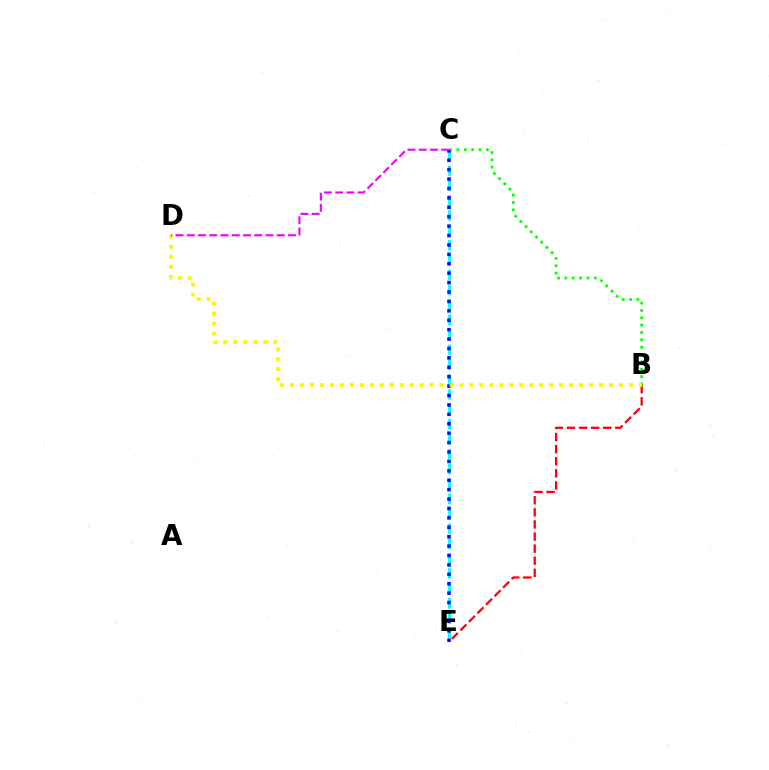{('C', 'E'): [{'color': '#00fff6', 'line_style': 'dashed', 'thickness': 2.03}, {'color': '#0010ff', 'line_style': 'dotted', 'thickness': 2.56}], ('B', 'C'): [{'color': '#08ff00', 'line_style': 'dotted', 'thickness': 2.0}], ('B', 'E'): [{'color': '#ff0000', 'line_style': 'dashed', 'thickness': 1.64}], ('B', 'D'): [{'color': '#fcf500', 'line_style': 'dotted', 'thickness': 2.71}], ('C', 'D'): [{'color': '#ee00ff', 'line_style': 'dashed', 'thickness': 1.53}]}